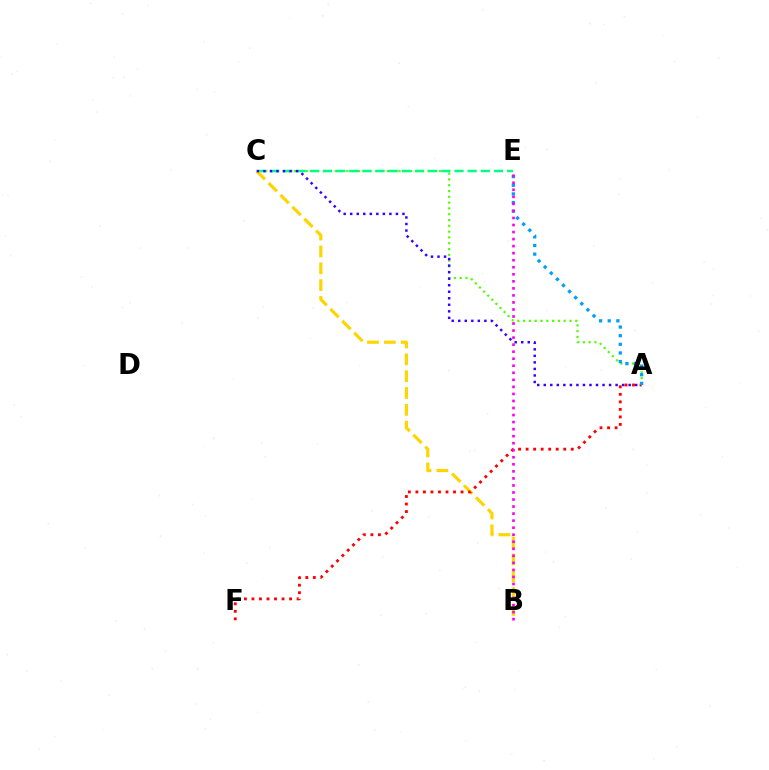{('A', 'C'): [{'color': '#4fff00', 'line_style': 'dotted', 'thickness': 1.57}, {'color': '#3700ff', 'line_style': 'dotted', 'thickness': 1.77}], ('C', 'E'): [{'color': '#00ff86', 'line_style': 'dashed', 'thickness': 1.79}], ('B', 'C'): [{'color': '#ffd500', 'line_style': 'dashed', 'thickness': 2.29}], ('A', 'F'): [{'color': '#ff0000', 'line_style': 'dotted', 'thickness': 2.04}], ('A', 'E'): [{'color': '#009eff', 'line_style': 'dotted', 'thickness': 2.35}], ('B', 'E'): [{'color': '#ff00ed', 'line_style': 'dotted', 'thickness': 1.91}]}